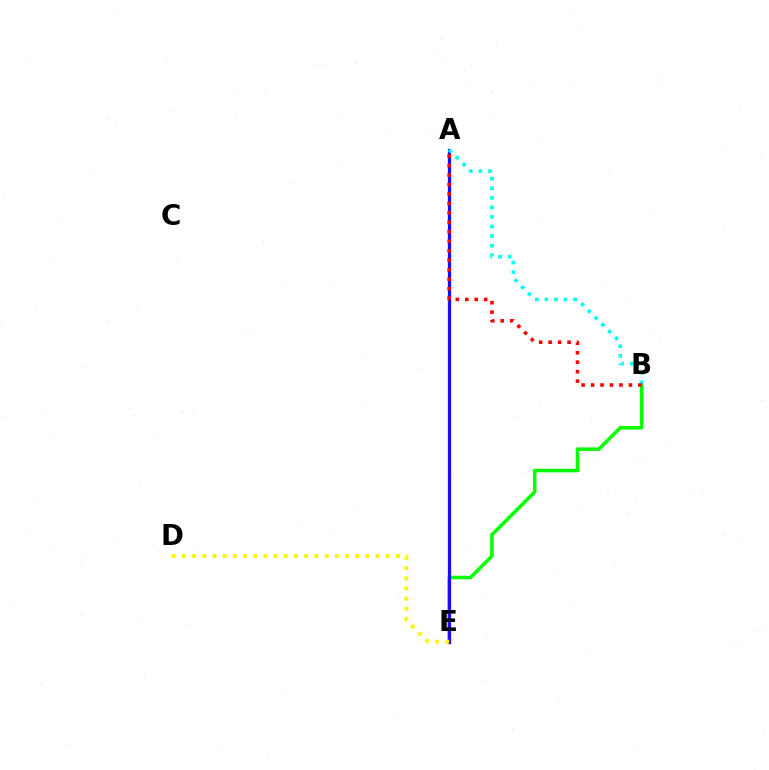{('B', 'E'): [{'color': '#08ff00', 'line_style': 'solid', 'thickness': 2.55}], ('A', 'E'): [{'color': '#ee00ff', 'line_style': 'solid', 'thickness': 2.4}, {'color': '#0010ff', 'line_style': 'solid', 'thickness': 1.99}], ('A', 'B'): [{'color': '#00fff6', 'line_style': 'dotted', 'thickness': 2.6}, {'color': '#ff0000', 'line_style': 'dotted', 'thickness': 2.57}], ('D', 'E'): [{'color': '#fcf500', 'line_style': 'dotted', 'thickness': 2.77}]}